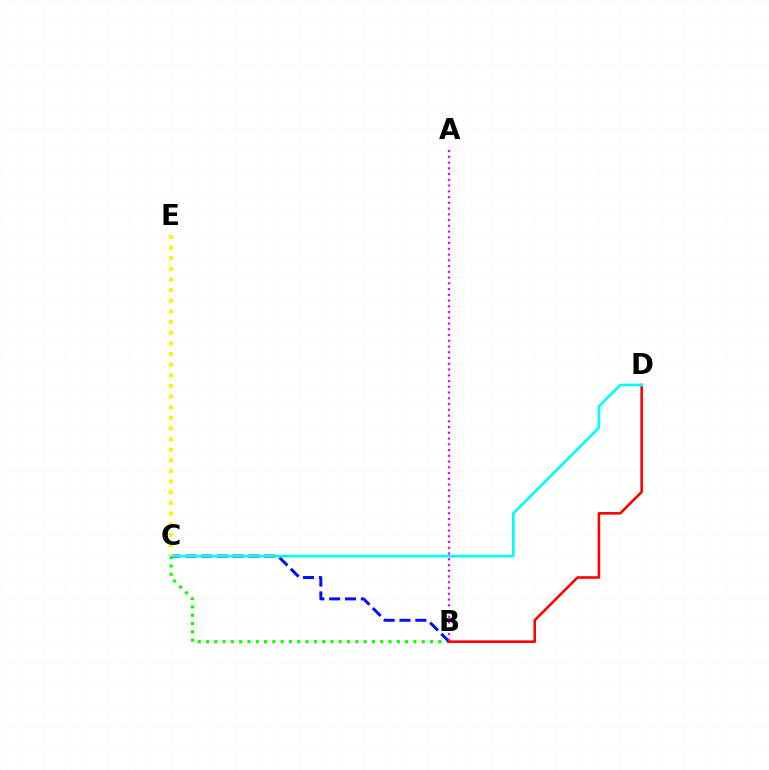{('B', 'C'): [{'color': '#08ff00', 'line_style': 'dotted', 'thickness': 2.25}, {'color': '#0010ff', 'line_style': 'dashed', 'thickness': 2.15}], ('B', 'D'): [{'color': '#ff0000', 'line_style': 'solid', 'thickness': 1.87}], ('C', 'D'): [{'color': '#00fff6', 'line_style': 'solid', 'thickness': 1.95}], ('C', 'E'): [{'color': '#fcf500', 'line_style': 'dotted', 'thickness': 2.89}], ('A', 'B'): [{'color': '#ee00ff', 'line_style': 'dotted', 'thickness': 1.56}]}